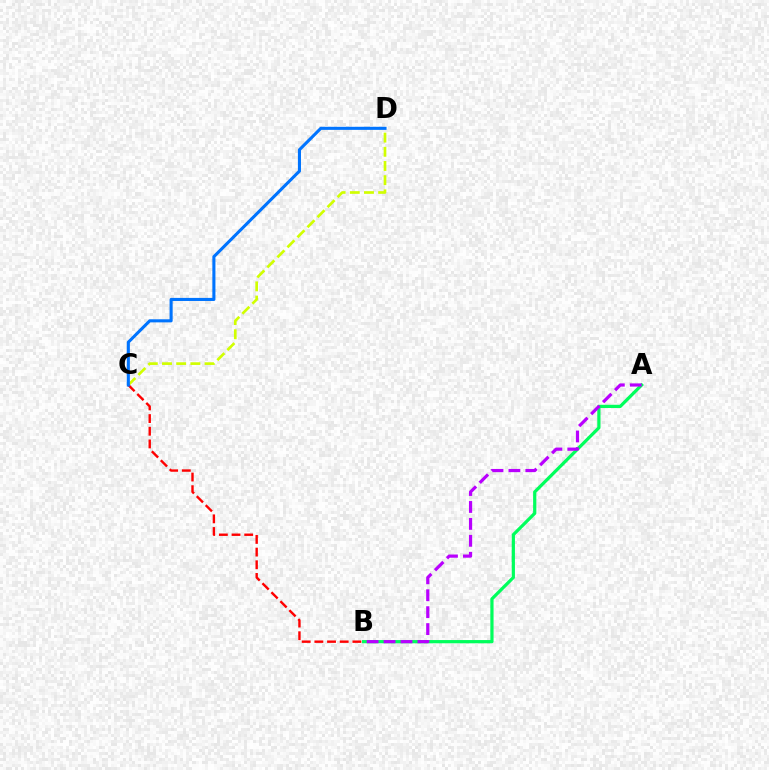{('C', 'D'): [{'color': '#d1ff00', 'line_style': 'dashed', 'thickness': 1.93}, {'color': '#0074ff', 'line_style': 'solid', 'thickness': 2.22}], ('B', 'C'): [{'color': '#ff0000', 'line_style': 'dashed', 'thickness': 1.72}], ('A', 'B'): [{'color': '#00ff5c', 'line_style': 'solid', 'thickness': 2.32}, {'color': '#b900ff', 'line_style': 'dashed', 'thickness': 2.3}]}